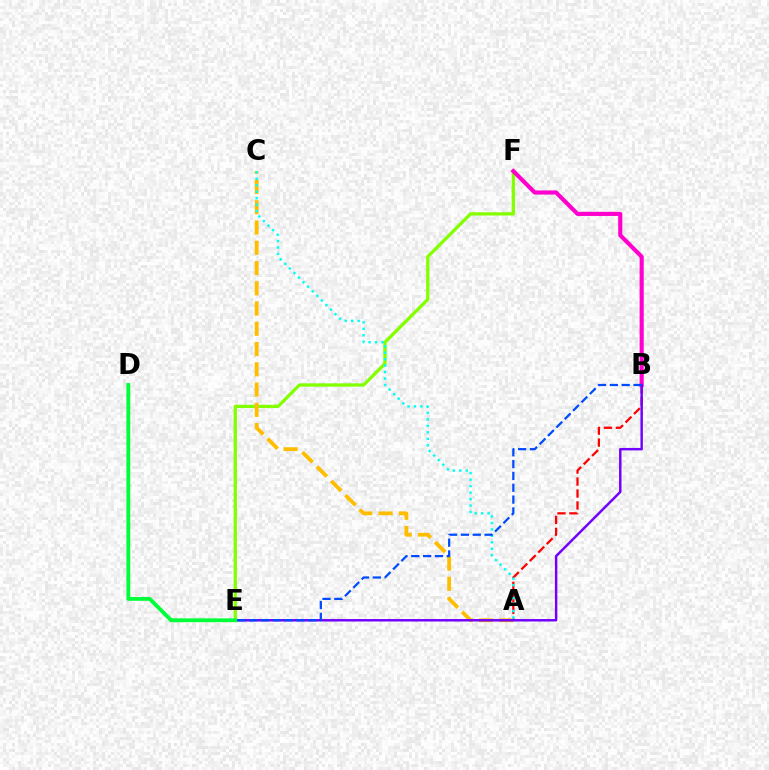{('E', 'F'): [{'color': '#84ff00', 'line_style': 'solid', 'thickness': 2.37}], ('A', 'B'): [{'color': '#ff0000', 'line_style': 'dashed', 'thickness': 1.62}], ('B', 'F'): [{'color': '#ff00cf', 'line_style': 'solid', 'thickness': 2.97}], ('A', 'C'): [{'color': '#ffbd00', 'line_style': 'dashed', 'thickness': 2.75}, {'color': '#00fff6', 'line_style': 'dotted', 'thickness': 1.76}], ('B', 'E'): [{'color': '#7200ff', 'line_style': 'solid', 'thickness': 1.77}, {'color': '#004bff', 'line_style': 'dashed', 'thickness': 1.61}], ('D', 'E'): [{'color': '#00ff39', 'line_style': 'solid', 'thickness': 2.76}]}